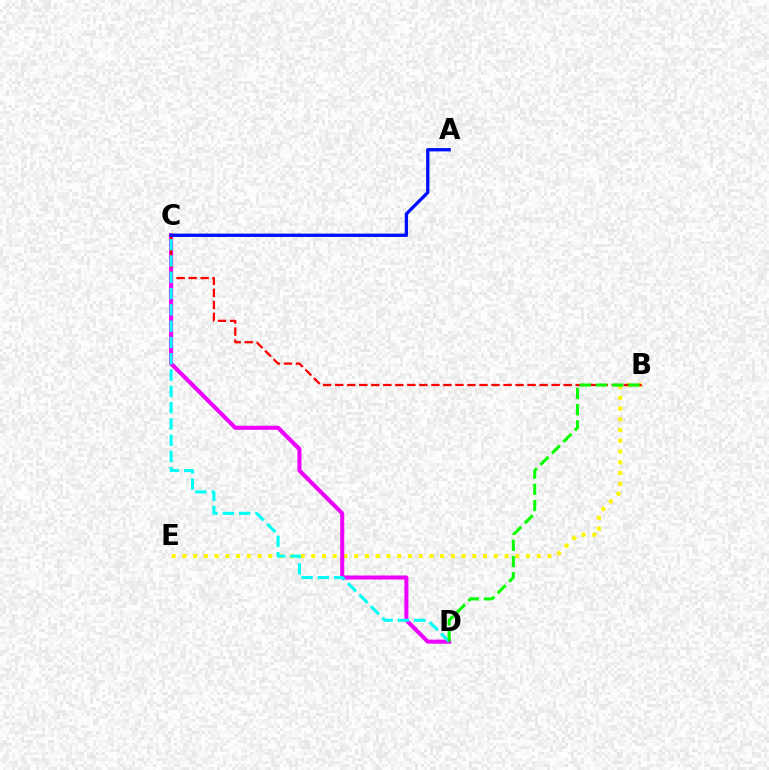{('B', 'E'): [{'color': '#fcf500', 'line_style': 'dotted', 'thickness': 2.92}], ('C', 'D'): [{'color': '#ee00ff', 'line_style': 'solid', 'thickness': 2.92}, {'color': '#00fff6', 'line_style': 'dashed', 'thickness': 2.21}], ('B', 'C'): [{'color': '#ff0000', 'line_style': 'dashed', 'thickness': 1.63}], ('A', 'C'): [{'color': '#0010ff', 'line_style': 'solid', 'thickness': 2.39}], ('B', 'D'): [{'color': '#08ff00', 'line_style': 'dashed', 'thickness': 2.2}]}